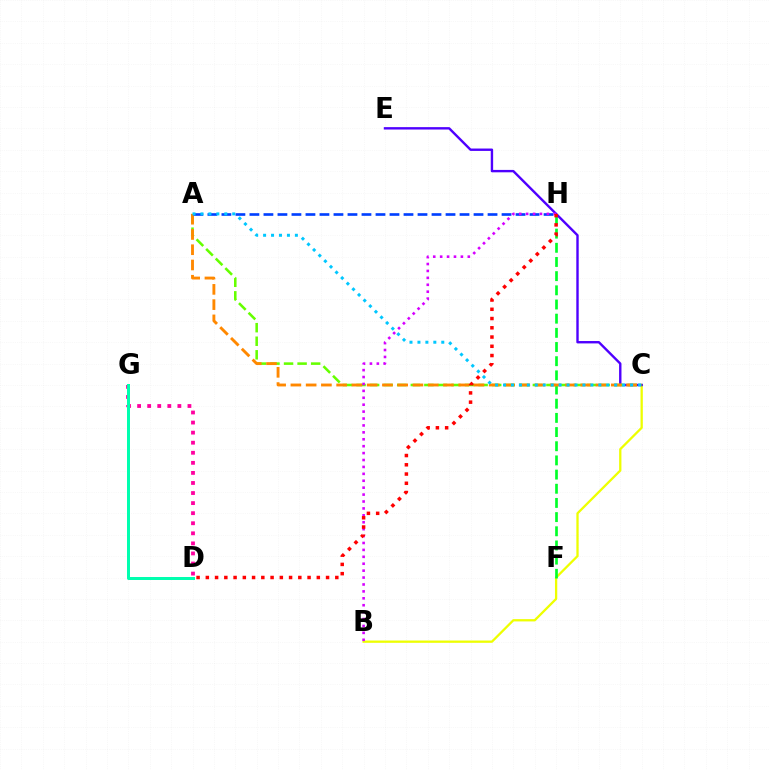{('B', 'C'): [{'color': '#eeff00', 'line_style': 'solid', 'thickness': 1.65}], ('F', 'H'): [{'color': '#00ff27', 'line_style': 'dashed', 'thickness': 1.93}], ('C', 'E'): [{'color': '#4f00ff', 'line_style': 'solid', 'thickness': 1.72}], ('A', 'C'): [{'color': '#66ff00', 'line_style': 'dashed', 'thickness': 1.84}, {'color': '#ff8800', 'line_style': 'dashed', 'thickness': 2.07}, {'color': '#00c7ff', 'line_style': 'dotted', 'thickness': 2.16}], ('A', 'H'): [{'color': '#003fff', 'line_style': 'dashed', 'thickness': 1.9}], ('D', 'G'): [{'color': '#ff00a0', 'line_style': 'dotted', 'thickness': 2.74}, {'color': '#00ffaf', 'line_style': 'solid', 'thickness': 2.16}], ('B', 'H'): [{'color': '#d600ff', 'line_style': 'dotted', 'thickness': 1.88}], ('D', 'H'): [{'color': '#ff0000', 'line_style': 'dotted', 'thickness': 2.51}]}